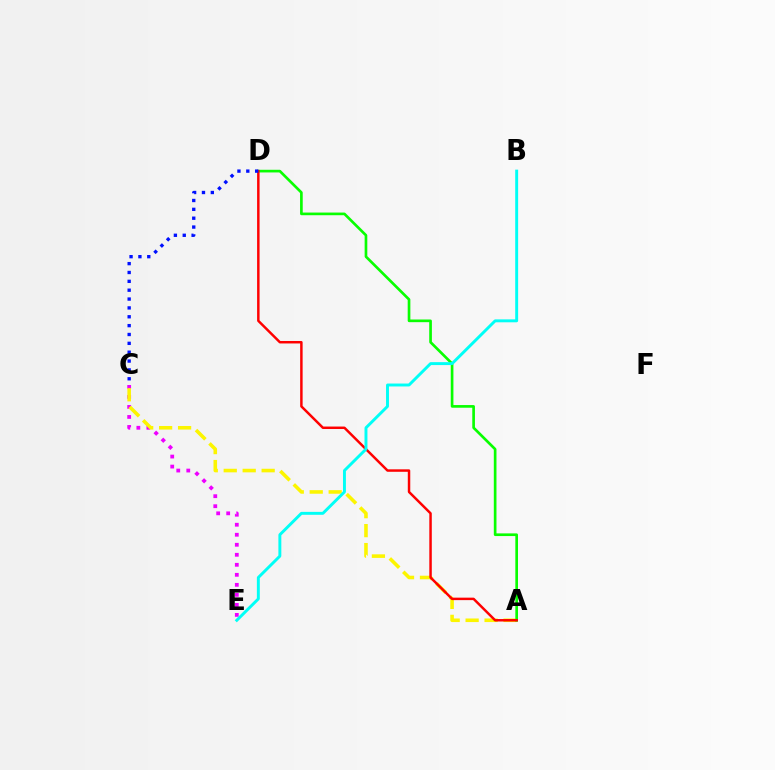{('C', 'E'): [{'color': '#ee00ff', 'line_style': 'dotted', 'thickness': 2.72}], ('A', 'C'): [{'color': '#fcf500', 'line_style': 'dashed', 'thickness': 2.58}], ('A', 'D'): [{'color': '#08ff00', 'line_style': 'solid', 'thickness': 1.92}, {'color': '#ff0000', 'line_style': 'solid', 'thickness': 1.78}], ('B', 'E'): [{'color': '#00fff6', 'line_style': 'solid', 'thickness': 2.11}], ('C', 'D'): [{'color': '#0010ff', 'line_style': 'dotted', 'thickness': 2.41}]}